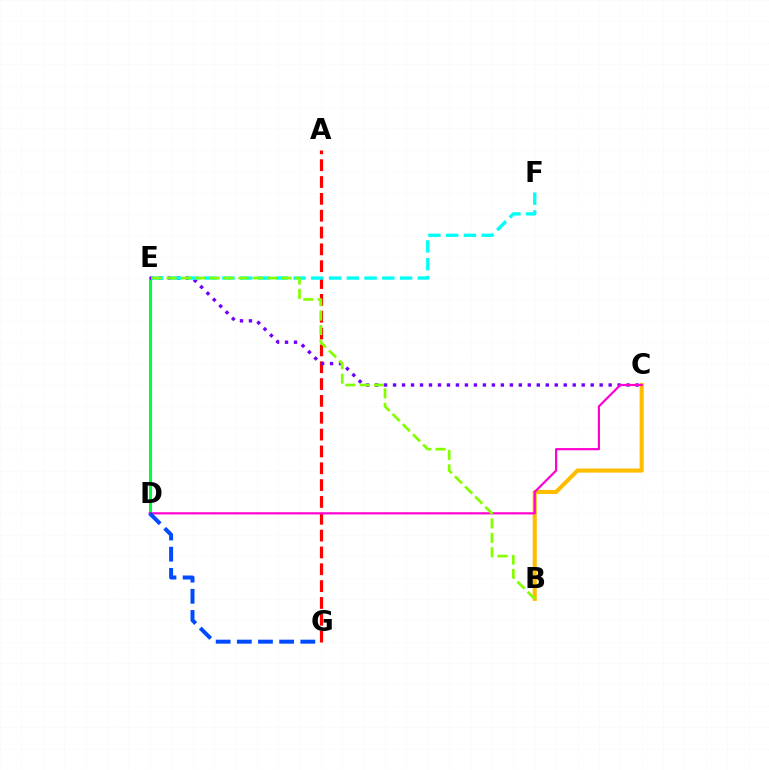{('B', 'C'): [{'color': '#ffbd00', 'line_style': 'solid', 'thickness': 2.96}], ('D', 'E'): [{'color': '#00ff39', 'line_style': 'solid', 'thickness': 2.2}], ('A', 'G'): [{'color': '#ff0000', 'line_style': 'dashed', 'thickness': 2.29}], ('C', 'E'): [{'color': '#7200ff', 'line_style': 'dotted', 'thickness': 2.44}], ('E', 'F'): [{'color': '#00fff6', 'line_style': 'dashed', 'thickness': 2.41}], ('C', 'D'): [{'color': '#ff00cf', 'line_style': 'solid', 'thickness': 1.58}], ('B', 'E'): [{'color': '#84ff00', 'line_style': 'dashed', 'thickness': 1.95}], ('D', 'G'): [{'color': '#004bff', 'line_style': 'dashed', 'thickness': 2.88}]}